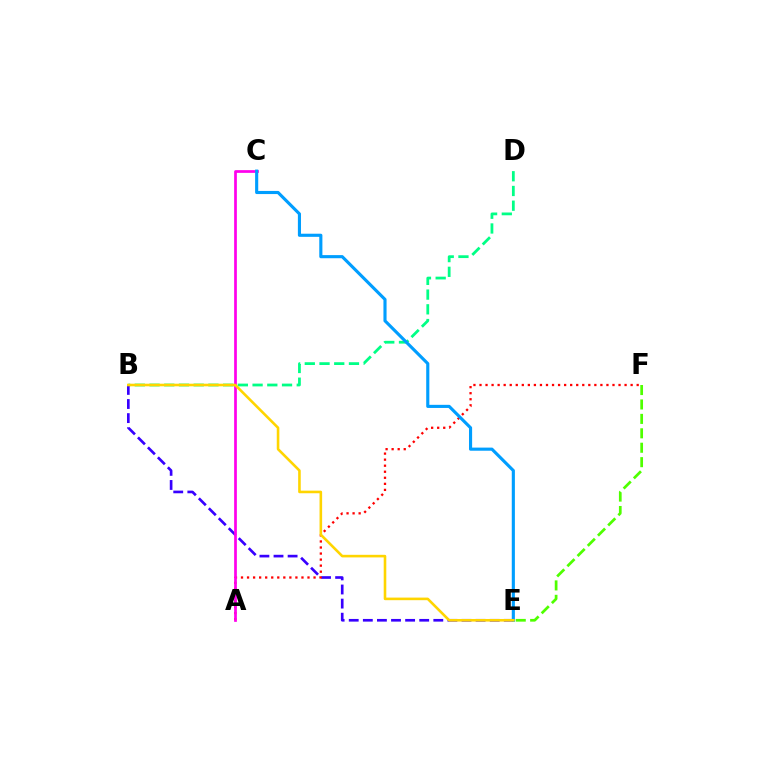{('B', 'D'): [{'color': '#00ff86', 'line_style': 'dashed', 'thickness': 2.0}], ('B', 'E'): [{'color': '#3700ff', 'line_style': 'dashed', 'thickness': 1.91}, {'color': '#ffd500', 'line_style': 'solid', 'thickness': 1.87}], ('A', 'F'): [{'color': '#ff0000', 'line_style': 'dotted', 'thickness': 1.64}], ('A', 'C'): [{'color': '#ff00ed', 'line_style': 'solid', 'thickness': 1.96}], ('C', 'E'): [{'color': '#009eff', 'line_style': 'solid', 'thickness': 2.25}], ('E', 'F'): [{'color': '#4fff00', 'line_style': 'dashed', 'thickness': 1.96}]}